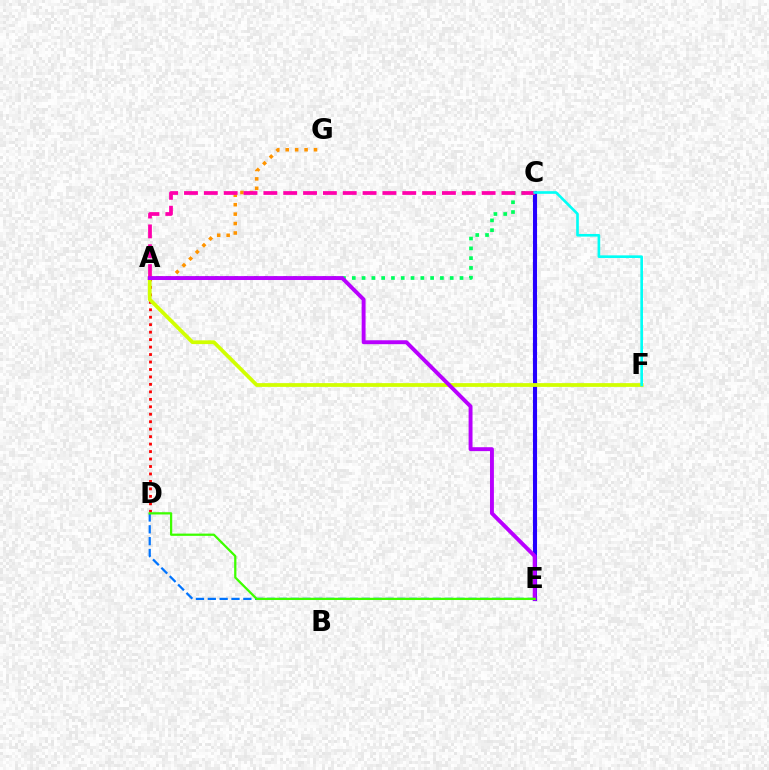{('C', 'E'): [{'color': '#2500ff', 'line_style': 'solid', 'thickness': 2.96}], ('A', 'D'): [{'color': '#ff0000', 'line_style': 'dotted', 'thickness': 2.03}], ('A', 'C'): [{'color': '#00ff5c', 'line_style': 'dotted', 'thickness': 2.66}, {'color': '#ff00ac', 'line_style': 'dashed', 'thickness': 2.7}], ('A', 'G'): [{'color': '#ff9400', 'line_style': 'dotted', 'thickness': 2.56}], ('A', 'F'): [{'color': '#d1ff00', 'line_style': 'solid', 'thickness': 2.7}], ('D', 'E'): [{'color': '#0074ff', 'line_style': 'dashed', 'thickness': 1.61}, {'color': '#3dff00', 'line_style': 'solid', 'thickness': 1.62}], ('A', 'E'): [{'color': '#b900ff', 'line_style': 'solid', 'thickness': 2.82}], ('C', 'F'): [{'color': '#00fff6', 'line_style': 'solid', 'thickness': 1.9}]}